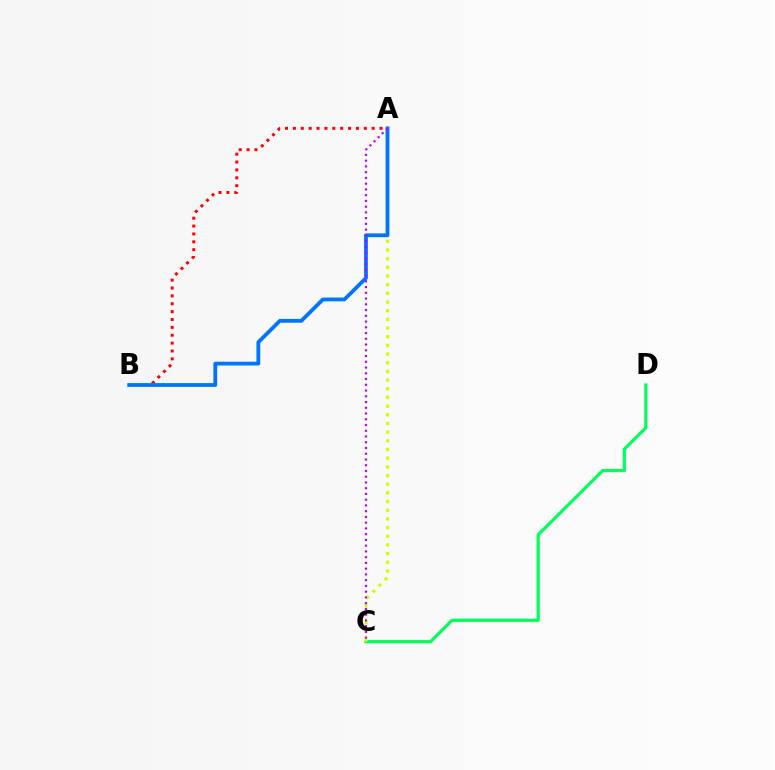{('C', 'D'): [{'color': '#00ff5c', 'line_style': 'solid', 'thickness': 2.29}], ('A', 'C'): [{'color': '#d1ff00', 'line_style': 'dotted', 'thickness': 2.36}, {'color': '#b900ff', 'line_style': 'dotted', 'thickness': 1.56}], ('A', 'B'): [{'color': '#ff0000', 'line_style': 'dotted', 'thickness': 2.14}, {'color': '#0074ff', 'line_style': 'solid', 'thickness': 2.73}]}